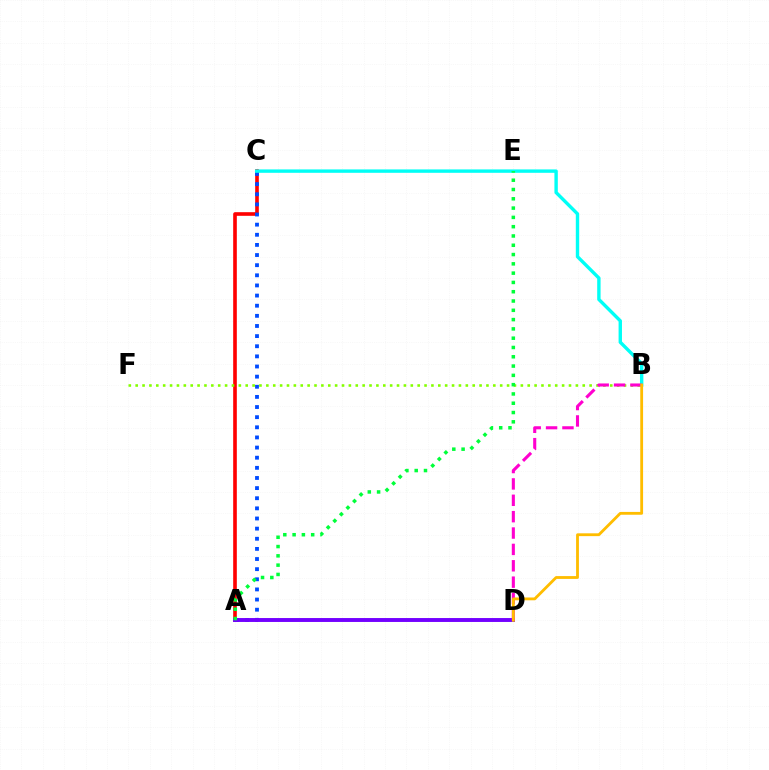{('A', 'C'): [{'color': '#ff0000', 'line_style': 'solid', 'thickness': 2.61}, {'color': '#004bff', 'line_style': 'dotted', 'thickness': 2.75}], ('B', 'F'): [{'color': '#84ff00', 'line_style': 'dotted', 'thickness': 1.87}], ('A', 'D'): [{'color': '#7200ff', 'line_style': 'solid', 'thickness': 2.82}], ('B', 'C'): [{'color': '#00fff6', 'line_style': 'solid', 'thickness': 2.44}], ('A', 'E'): [{'color': '#00ff39', 'line_style': 'dotted', 'thickness': 2.52}], ('B', 'D'): [{'color': '#ff00cf', 'line_style': 'dashed', 'thickness': 2.22}, {'color': '#ffbd00', 'line_style': 'solid', 'thickness': 2.03}]}